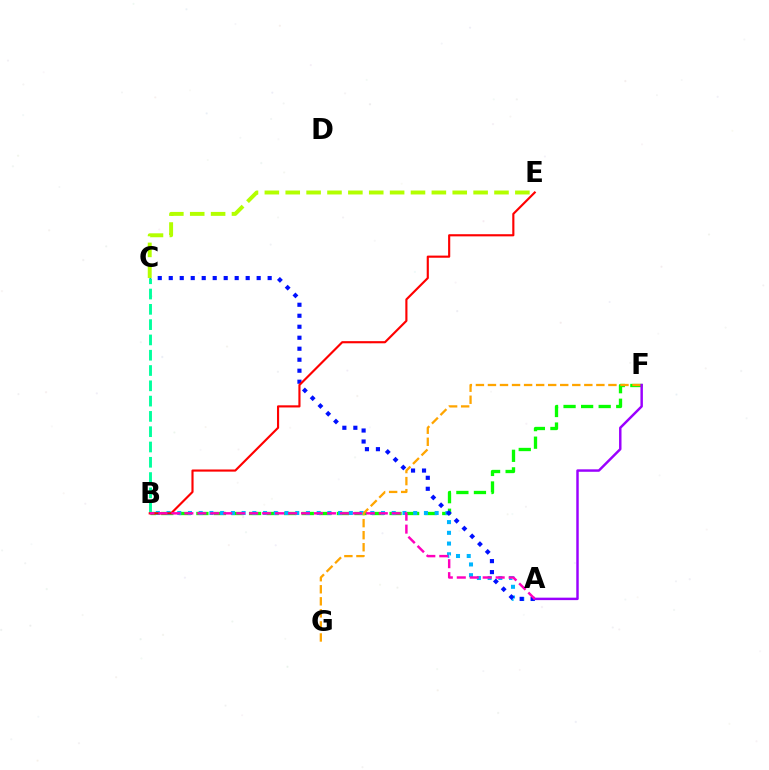{('B', 'F'): [{'color': '#08ff00', 'line_style': 'dashed', 'thickness': 2.39}], ('A', 'B'): [{'color': '#00b5ff', 'line_style': 'dotted', 'thickness': 2.91}, {'color': '#ff00bd', 'line_style': 'dashed', 'thickness': 1.76}], ('A', 'C'): [{'color': '#0010ff', 'line_style': 'dotted', 'thickness': 2.99}], ('F', 'G'): [{'color': '#ffa500', 'line_style': 'dashed', 'thickness': 1.64}], ('B', 'C'): [{'color': '#00ff9d', 'line_style': 'dashed', 'thickness': 2.08}], ('B', 'E'): [{'color': '#ff0000', 'line_style': 'solid', 'thickness': 1.54}], ('A', 'F'): [{'color': '#9b00ff', 'line_style': 'solid', 'thickness': 1.77}], ('C', 'E'): [{'color': '#b3ff00', 'line_style': 'dashed', 'thickness': 2.84}]}